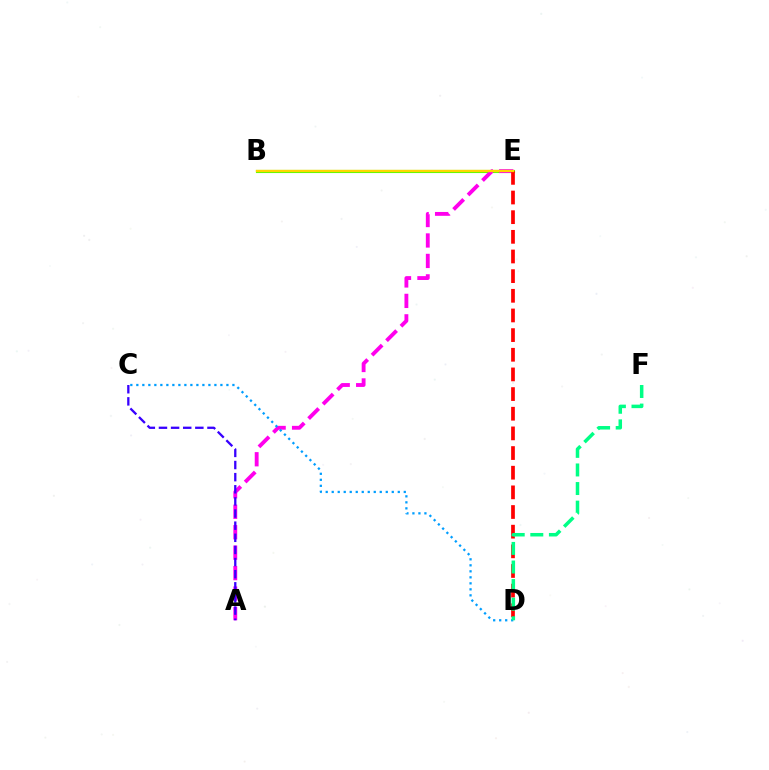{('B', 'E'): [{'color': '#4fff00', 'line_style': 'solid', 'thickness': 2.24}, {'color': '#ffd500', 'line_style': 'solid', 'thickness': 1.68}], ('A', 'E'): [{'color': '#ff00ed', 'line_style': 'dashed', 'thickness': 2.78}], ('A', 'C'): [{'color': '#3700ff', 'line_style': 'dashed', 'thickness': 1.65}], ('C', 'D'): [{'color': '#009eff', 'line_style': 'dotted', 'thickness': 1.63}], ('D', 'E'): [{'color': '#ff0000', 'line_style': 'dashed', 'thickness': 2.67}], ('D', 'F'): [{'color': '#00ff86', 'line_style': 'dashed', 'thickness': 2.52}]}